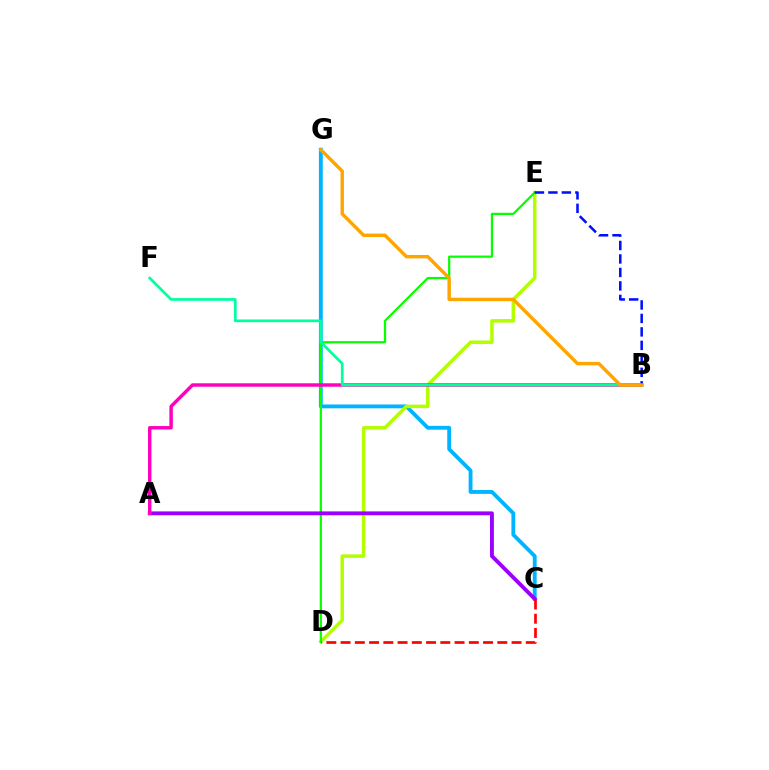{('C', 'G'): [{'color': '#00b5ff', 'line_style': 'solid', 'thickness': 2.76}], ('D', 'E'): [{'color': '#b3ff00', 'line_style': 'solid', 'thickness': 2.53}, {'color': '#08ff00', 'line_style': 'solid', 'thickness': 1.61}], ('A', 'C'): [{'color': '#9b00ff', 'line_style': 'solid', 'thickness': 2.78}], ('A', 'B'): [{'color': '#ff00bd', 'line_style': 'solid', 'thickness': 2.48}], ('B', 'F'): [{'color': '#00ff9d', 'line_style': 'solid', 'thickness': 1.95}], ('B', 'E'): [{'color': '#0010ff', 'line_style': 'dashed', 'thickness': 1.83}], ('C', 'D'): [{'color': '#ff0000', 'line_style': 'dashed', 'thickness': 1.94}], ('B', 'G'): [{'color': '#ffa500', 'line_style': 'solid', 'thickness': 2.47}]}